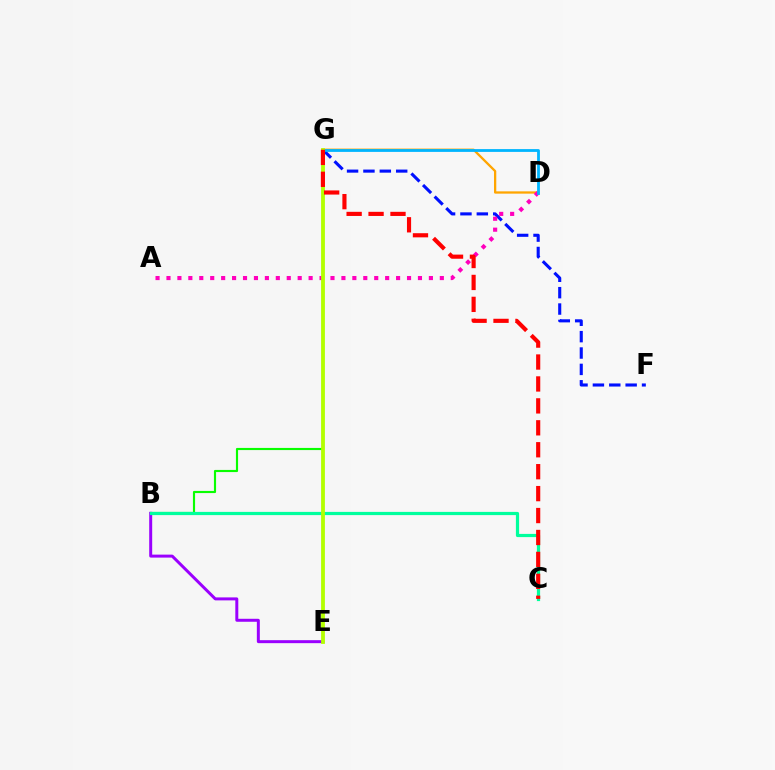{('D', 'G'): [{'color': '#ffa500', 'line_style': 'solid', 'thickness': 1.65}, {'color': '#00b5ff', 'line_style': 'solid', 'thickness': 2.01}], ('F', 'G'): [{'color': '#0010ff', 'line_style': 'dashed', 'thickness': 2.22}], ('B', 'G'): [{'color': '#08ff00', 'line_style': 'solid', 'thickness': 1.55}], ('A', 'D'): [{'color': '#ff00bd', 'line_style': 'dotted', 'thickness': 2.97}], ('B', 'E'): [{'color': '#9b00ff', 'line_style': 'solid', 'thickness': 2.14}], ('B', 'C'): [{'color': '#00ff9d', 'line_style': 'solid', 'thickness': 2.31}], ('E', 'G'): [{'color': '#b3ff00', 'line_style': 'solid', 'thickness': 2.74}], ('C', 'G'): [{'color': '#ff0000', 'line_style': 'dashed', 'thickness': 2.98}]}